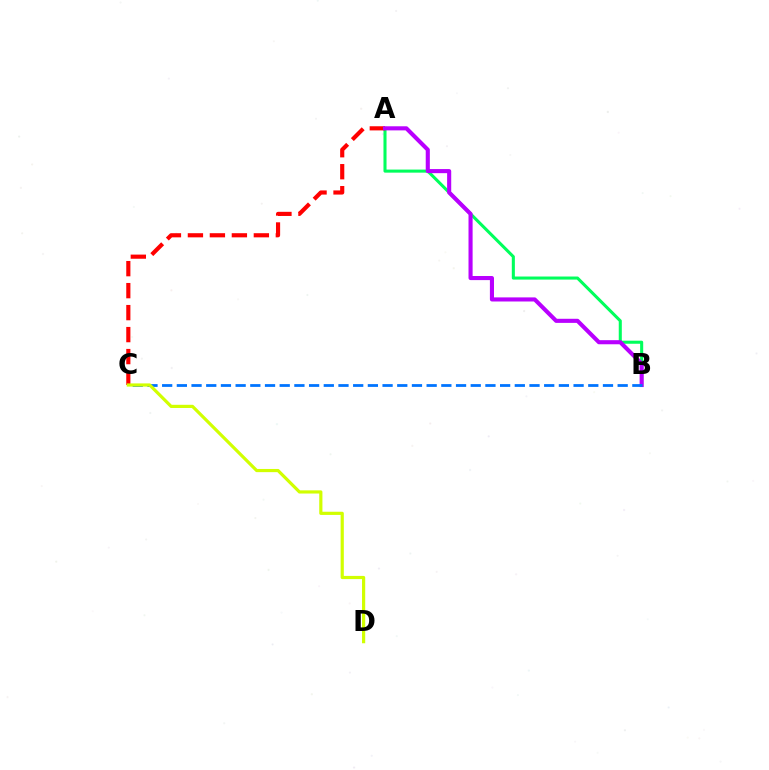{('A', 'B'): [{'color': '#00ff5c', 'line_style': 'solid', 'thickness': 2.21}, {'color': '#b900ff', 'line_style': 'solid', 'thickness': 2.95}], ('A', 'C'): [{'color': '#ff0000', 'line_style': 'dashed', 'thickness': 2.99}], ('B', 'C'): [{'color': '#0074ff', 'line_style': 'dashed', 'thickness': 2.0}], ('C', 'D'): [{'color': '#d1ff00', 'line_style': 'solid', 'thickness': 2.29}]}